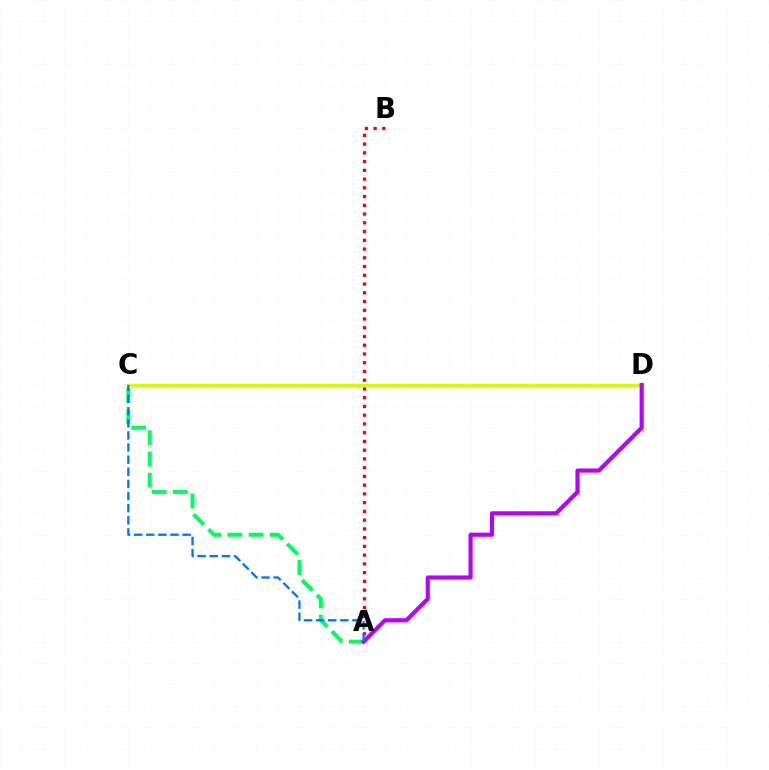{('A', 'C'): [{'color': '#00ff5c', 'line_style': 'dashed', 'thickness': 2.88}, {'color': '#0074ff', 'line_style': 'dashed', 'thickness': 1.65}], ('A', 'B'): [{'color': '#ff0000', 'line_style': 'dotted', 'thickness': 2.38}], ('C', 'D'): [{'color': '#d1ff00', 'line_style': 'solid', 'thickness': 2.42}], ('A', 'D'): [{'color': '#b900ff', 'line_style': 'solid', 'thickness': 2.98}]}